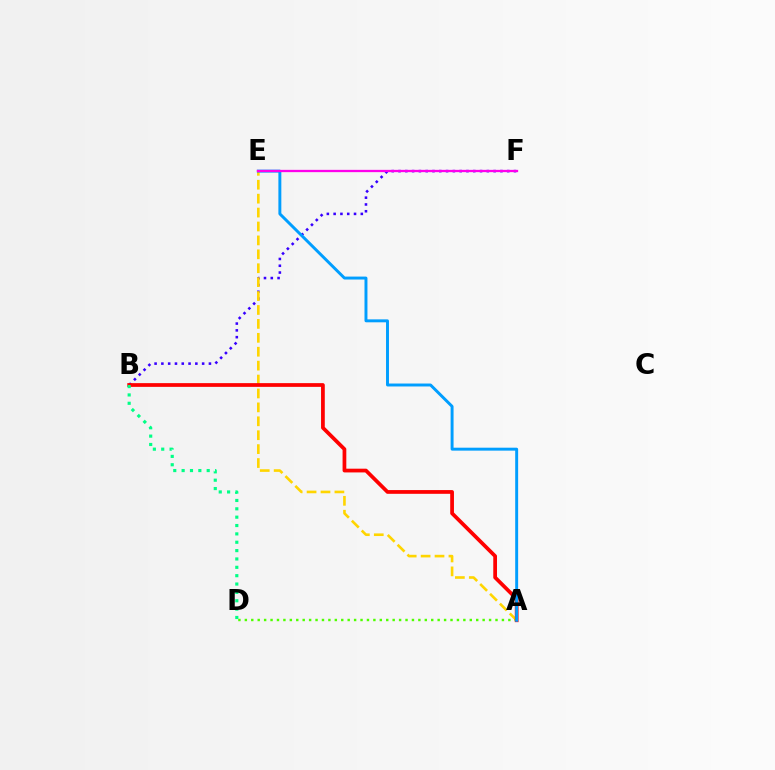{('B', 'F'): [{'color': '#3700ff', 'line_style': 'dotted', 'thickness': 1.85}], ('A', 'E'): [{'color': '#ffd500', 'line_style': 'dashed', 'thickness': 1.89}, {'color': '#009eff', 'line_style': 'solid', 'thickness': 2.12}], ('A', 'D'): [{'color': '#4fff00', 'line_style': 'dotted', 'thickness': 1.75}], ('A', 'B'): [{'color': '#ff0000', 'line_style': 'solid', 'thickness': 2.69}], ('B', 'D'): [{'color': '#00ff86', 'line_style': 'dotted', 'thickness': 2.27}], ('E', 'F'): [{'color': '#ff00ed', 'line_style': 'solid', 'thickness': 1.66}]}